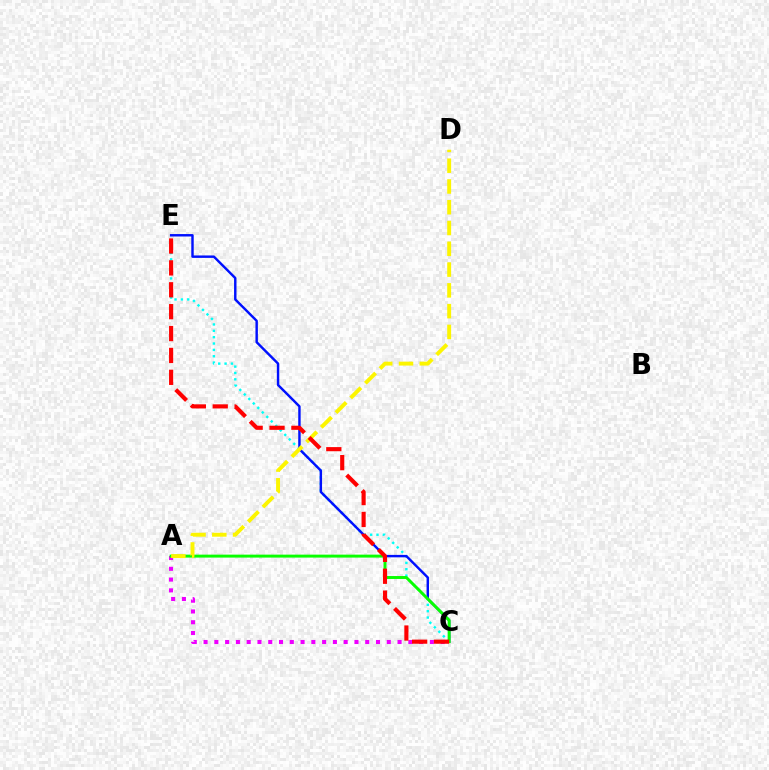{('C', 'E'): [{'color': '#00fff6', 'line_style': 'dotted', 'thickness': 1.73}, {'color': '#0010ff', 'line_style': 'solid', 'thickness': 1.75}, {'color': '#ff0000', 'line_style': 'dashed', 'thickness': 2.97}], ('A', 'C'): [{'color': '#ee00ff', 'line_style': 'dotted', 'thickness': 2.93}, {'color': '#08ff00', 'line_style': 'solid', 'thickness': 2.12}], ('A', 'D'): [{'color': '#fcf500', 'line_style': 'dashed', 'thickness': 2.82}]}